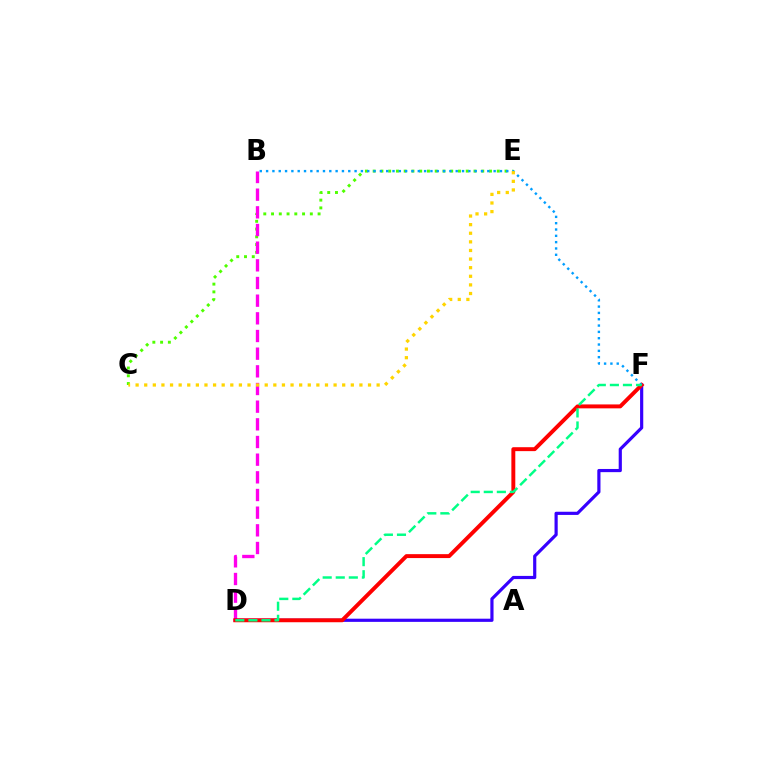{('C', 'E'): [{'color': '#4fff00', 'line_style': 'dotted', 'thickness': 2.11}, {'color': '#ffd500', 'line_style': 'dotted', 'thickness': 2.34}], ('B', 'D'): [{'color': '#ff00ed', 'line_style': 'dashed', 'thickness': 2.4}], ('D', 'F'): [{'color': '#3700ff', 'line_style': 'solid', 'thickness': 2.29}, {'color': '#ff0000', 'line_style': 'solid', 'thickness': 2.83}, {'color': '#00ff86', 'line_style': 'dashed', 'thickness': 1.78}], ('B', 'F'): [{'color': '#009eff', 'line_style': 'dotted', 'thickness': 1.72}]}